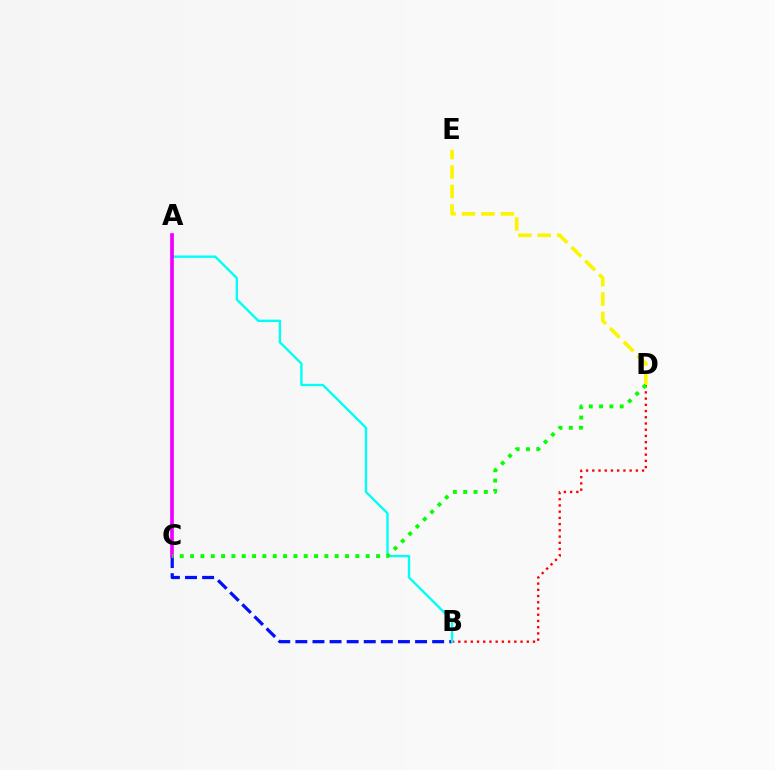{('B', 'D'): [{'color': '#ff0000', 'line_style': 'dotted', 'thickness': 1.69}], ('B', 'C'): [{'color': '#0010ff', 'line_style': 'dashed', 'thickness': 2.32}], ('A', 'B'): [{'color': '#00fff6', 'line_style': 'solid', 'thickness': 1.71}], ('A', 'C'): [{'color': '#ee00ff', 'line_style': 'solid', 'thickness': 2.65}], ('D', 'E'): [{'color': '#fcf500', 'line_style': 'dashed', 'thickness': 2.64}], ('C', 'D'): [{'color': '#08ff00', 'line_style': 'dotted', 'thickness': 2.81}]}